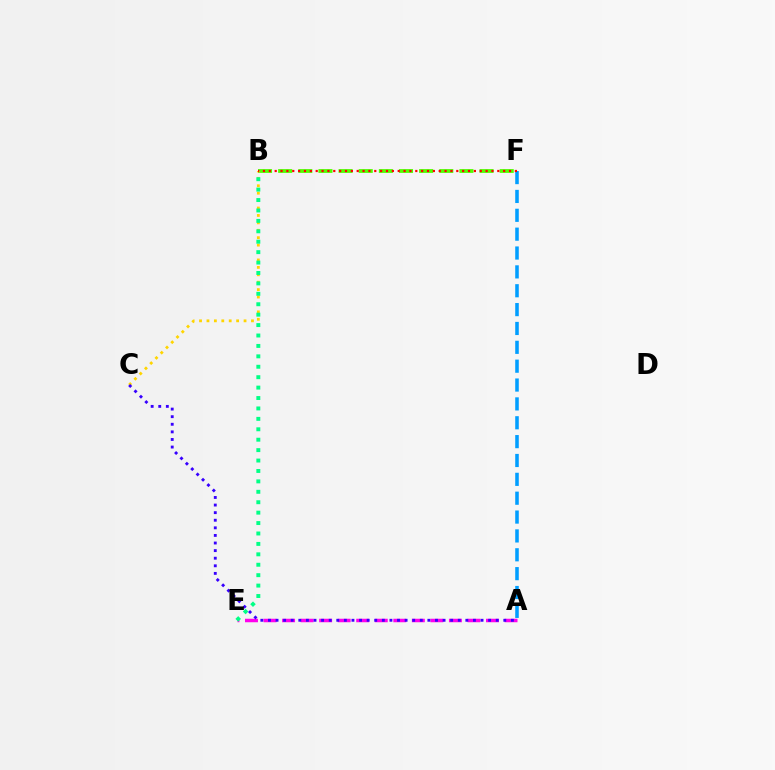{('A', 'E'): [{'color': '#ff00ed', 'line_style': 'dashed', 'thickness': 2.52}], ('B', 'F'): [{'color': '#4fff00', 'line_style': 'dashed', 'thickness': 2.74}, {'color': '#ff0000', 'line_style': 'dotted', 'thickness': 1.59}], ('A', 'F'): [{'color': '#009eff', 'line_style': 'dashed', 'thickness': 2.56}], ('B', 'C'): [{'color': '#ffd500', 'line_style': 'dotted', 'thickness': 2.02}], ('B', 'E'): [{'color': '#00ff86', 'line_style': 'dotted', 'thickness': 2.83}], ('A', 'C'): [{'color': '#3700ff', 'line_style': 'dotted', 'thickness': 2.06}]}